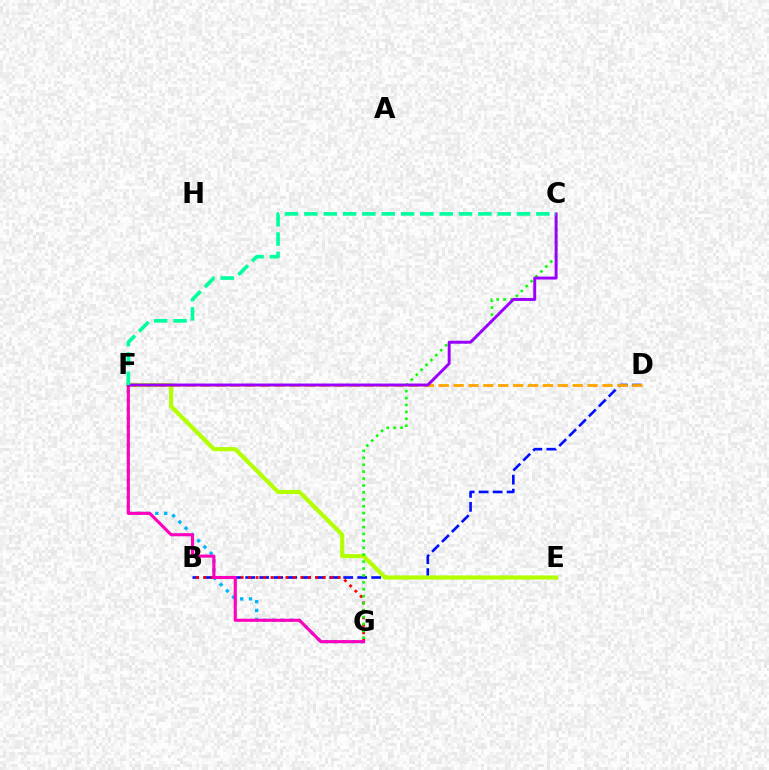{('B', 'D'): [{'color': '#0010ff', 'line_style': 'dashed', 'thickness': 1.9}], ('F', 'G'): [{'color': '#00b5ff', 'line_style': 'dotted', 'thickness': 2.41}, {'color': '#ff00bd', 'line_style': 'solid', 'thickness': 2.23}], ('E', 'F'): [{'color': '#b3ff00', 'line_style': 'solid', 'thickness': 2.98}], ('D', 'F'): [{'color': '#ffa500', 'line_style': 'dashed', 'thickness': 2.02}], ('B', 'G'): [{'color': '#ff0000', 'line_style': 'dotted', 'thickness': 2.03}], ('C', 'G'): [{'color': '#08ff00', 'line_style': 'dotted', 'thickness': 1.88}], ('C', 'F'): [{'color': '#9b00ff', 'line_style': 'solid', 'thickness': 2.12}, {'color': '#00ff9d', 'line_style': 'dashed', 'thickness': 2.63}]}